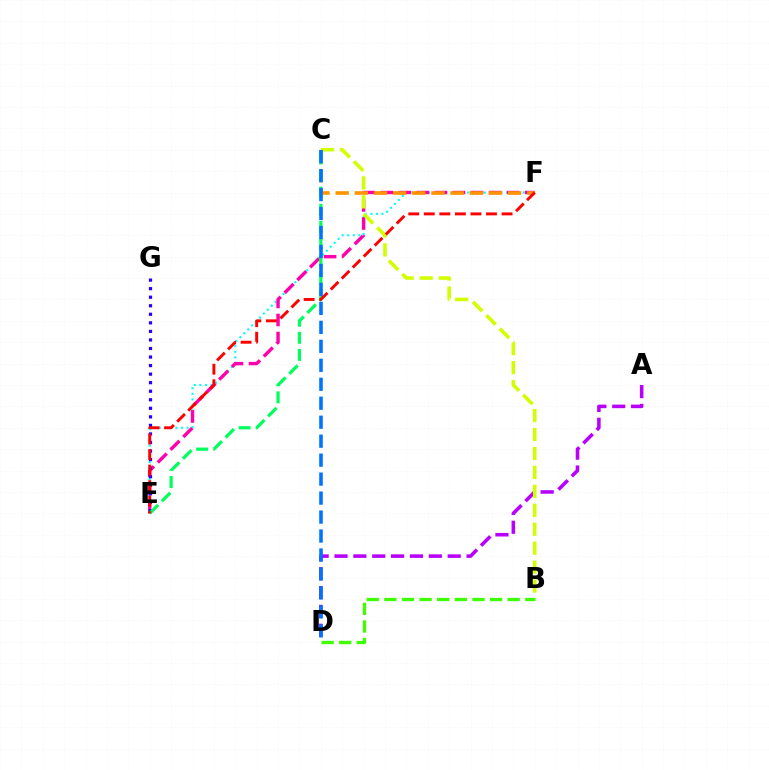{('A', 'D'): [{'color': '#b900ff', 'line_style': 'dashed', 'thickness': 2.56}], ('E', 'F'): [{'color': '#00fff6', 'line_style': 'dotted', 'thickness': 1.51}, {'color': '#ff00ac', 'line_style': 'dashed', 'thickness': 2.45}, {'color': '#ff0000', 'line_style': 'dashed', 'thickness': 2.11}], ('B', 'C'): [{'color': '#d1ff00', 'line_style': 'dashed', 'thickness': 2.57}], ('E', 'G'): [{'color': '#2500ff', 'line_style': 'dotted', 'thickness': 2.32}], ('C', 'F'): [{'color': '#ff9400', 'line_style': 'dashed', 'thickness': 2.6}], ('C', 'E'): [{'color': '#00ff5c', 'line_style': 'dashed', 'thickness': 2.32}], ('C', 'D'): [{'color': '#0074ff', 'line_style': 'dashed', 'thickness': 2.58}], ('B', 'D'): [{'color': '#3dff00', 'line_style': 'dashed', 'thickness': 2.39}]}